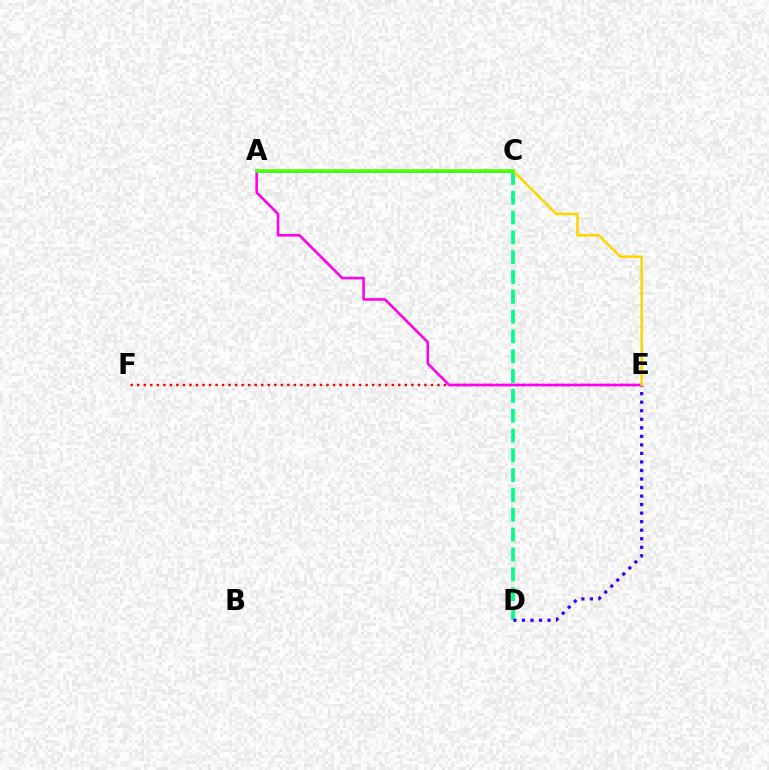{('E', 'F'): [{'color': '#ff0000', 'line_style': 'dotted', 'thickness': 1.77}], ('A', 'C'): [{'color': '#009eff', 'line_style': 'solid', 'thickness': 1.89}, {'color': '#4fff00', 'line_style': 'solid', 'thickness': 2.57}], ('C', 'D'): [{'color': '#00ff86', 'line_style': 'dashed', 'thickness': 2.69}], ('D', 'E'): [{'color': '#3700ff', 'line_style': 'dotted', 'thickness': 2.32}], ('A', 'E'): [{'color': '#ff00ed', 'line_style': 'solid', 'thickness': 1.87}], ('C', 'E'): [{'color': '#ffd500', 'line_style': 'solid', 'thickness': 1.82}]}